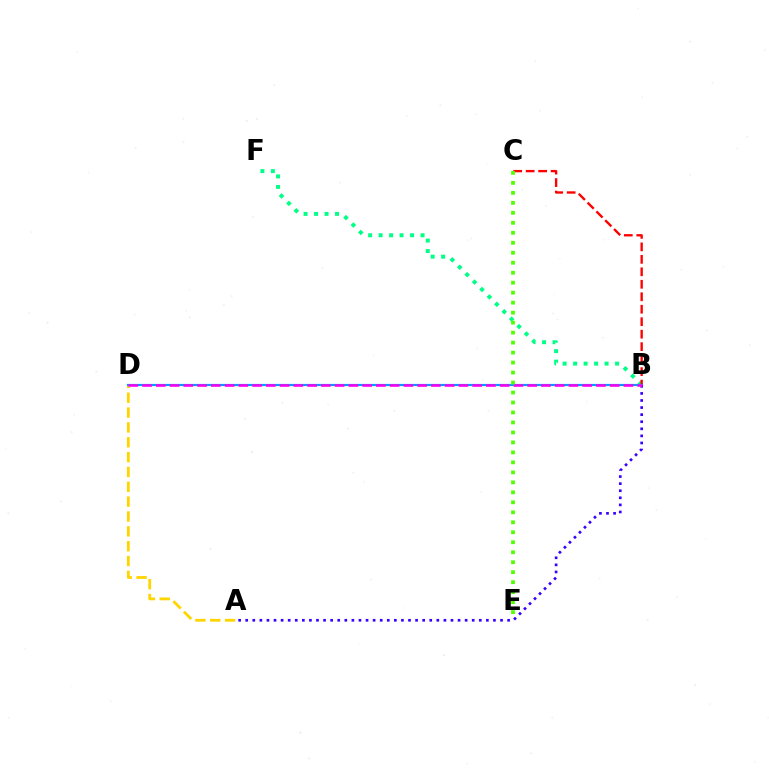{('B', 'F'): [{'color': '#00ff86', 'line_style': 'dotted', 'thickness': 2.85}], ('A', 'D'): [{'color': '#ffd500', 'line_style': 'dashed', 'thickness': 2.02}], ('B', 'C'): [{'color': '#ff0000', 'line_style': 'dashed', 'thickness': 1.69}], ('B', 'D'): [{'color': '#009eff', 'line_style': 'solid', 'thickness': 1.58}, {'color': '#ff00ed', 'line_style': 'dashed', 'thickness': 1.87}], ('A', 'B'): [{'color': '#3700ff', 'line_style': 'dotted', 'thickness': 1.92}], ('C', 'E'): [{'color': '#4fff00', 'line_style': 'dotted', 'thickness': 2.71}]}